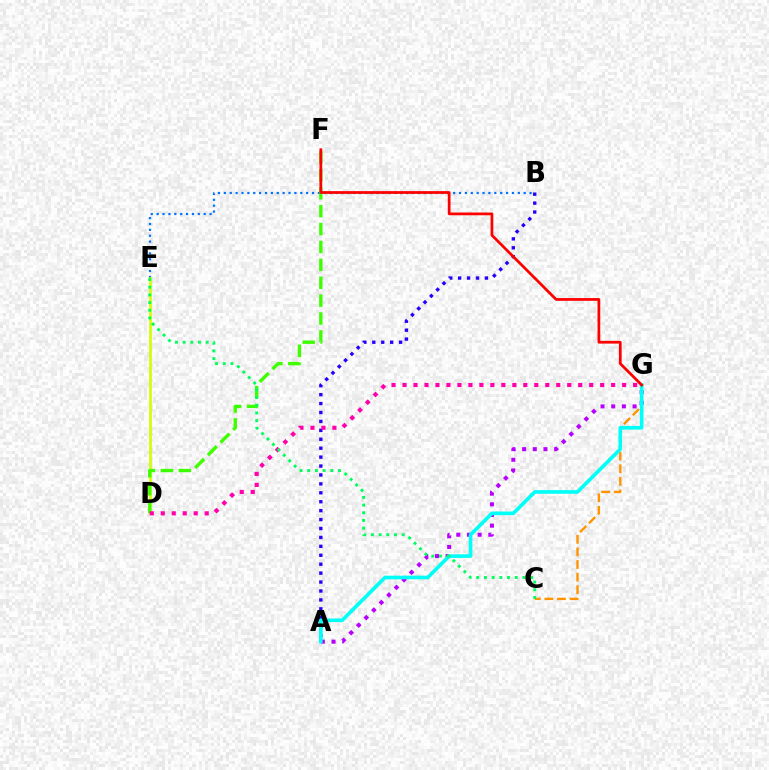{('B', 'E'): [{'color': '#0074ff', 'line_style': 'dotted', 'thickness': 1.6}], ('A', 'B'): [{'color': '#2500ff', 'line_style': 'dotted', 'thickness': 2.42}], ('A', 'G'): [{'color': '#b900ff', 'line_style': 'dotted', 'thickness': 2.9}, {'color': '#00fff6', 'line_style': 'solid', 'thickness': 2.62}], ('D', 'E'): [{'color': '#d1ff00', 'line_style': 'solid', 'thickness': 1.93}], ('C', 'G'): [{'color': '#ff9400', 'line_style': 'dashed', 'thickness': 1.71}], ('D', 'F'): [{'color': '#3dff00', 'line_style': 'dashed', 'thickness': 2.43}], ('D', 'G'): [{'color': '#ff00ac', 'line_style': 'dotted', 'thickness': 2.98}], ('C', 'E'): [{'color': '#00ff5c', 'line_style': 'dotted', 'thickness': 2.09}], ('F', 'G'): [{'color': '#ff0000', 'line_style': 'solid', 'thickness': 1.98}]}